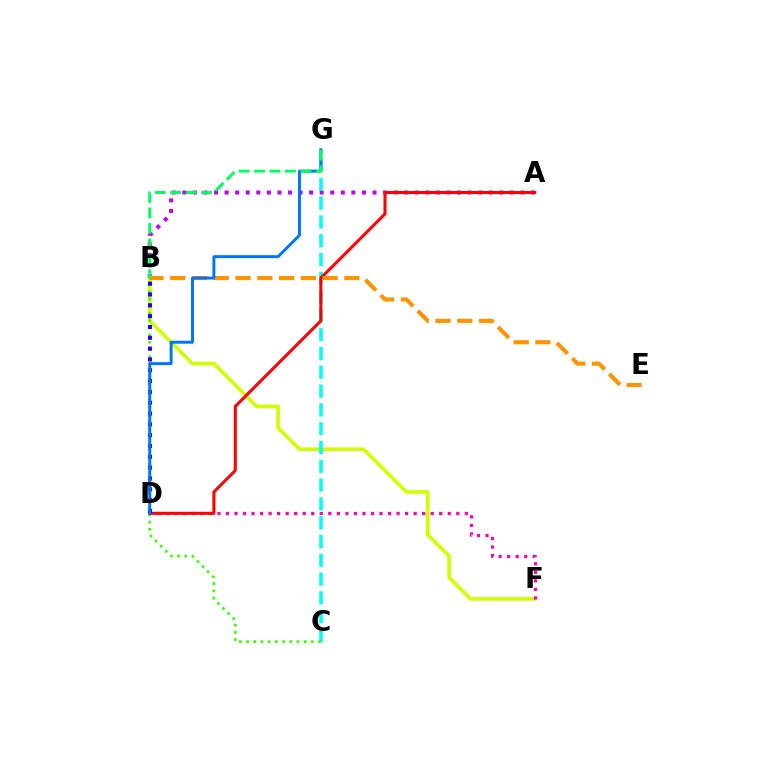{('A', 'B'): [{'color': '#b900ff', 'line_style': 'dotted', 'thickness': 2.87}], ('B', 'F'): [{'color': '#d1ff00', 'line_style': 'solid', 'thickness': 2.63}], ('C', 'G'): [{'color': '#00fff6', 'line_style': 'dashed', 'thickness': 2.55}], ('D', 'F'): [{'color': '#ff00ac', 'line_style': 'dotted', 'thickness': 2.32}], ('B', 'C'): [{'color': '#3dff00', 'line_style': 'dotted', 'thickness': 1.95}], ('A', 'D'): [{'color': '#ff0000', 'line_style': 'solid', 'thickness': 2.19}], ('B', 'E'): [{'color': '#ff9400', 'line_style': 'dashed', 'thickness': 2.96}], ('B', 'D'): [{'color': '#2500ff', 'line_style': 'dotted', 'thickness': 2.94}], ('D', 'G'): [{'color': '#0074ff', 'line_style': 'solid', 'thickness': 2.12}], ('B', 'G'): [{'color': '#00ff5c', 'line_style': 'dashed', 'thickness': 2.1}]}